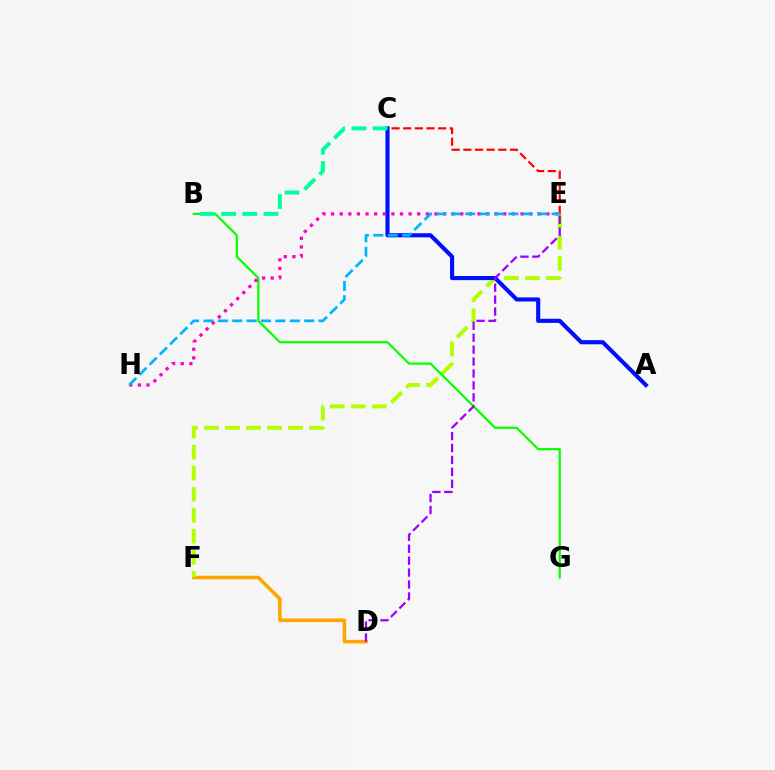{('D', 'F'): [{'color': '#ffa500', 'line_style': 'solid', 'thickness': 2.55}], ('E', 'F'): [{'color': '#b3ff00', 'line_style': 'dashed', 'thickness': 2.86}], ('C', 'E'): [{'color': '#ff0000', 'line_style': 'dashed', 'thickness': 1.58}], ('A', 'C'): [{'color': '#0010ff', 'line_style': 'solid', 'thickness': 2.97}], ('B', 'G'): [{'color': '#08ff00', 'line_style': 'solid', 'thickness': 1.6}], ('B', 'C'): [{'color': '#00ff9d', 'line_style': 'dashed', 'thickness': 2.88}], ('E', 'H'): [{'color': '#ff00bd', 'line_style': 'dotted', 'thickness': 2.34}, {'color': '#00b5ff', 'line_style': 'dashed', 'thickness': 1.96}], ('D', 'E'): [{'color': '#9b00ff', 'line_style': 'dashed', 'thickness': 1.62}]}